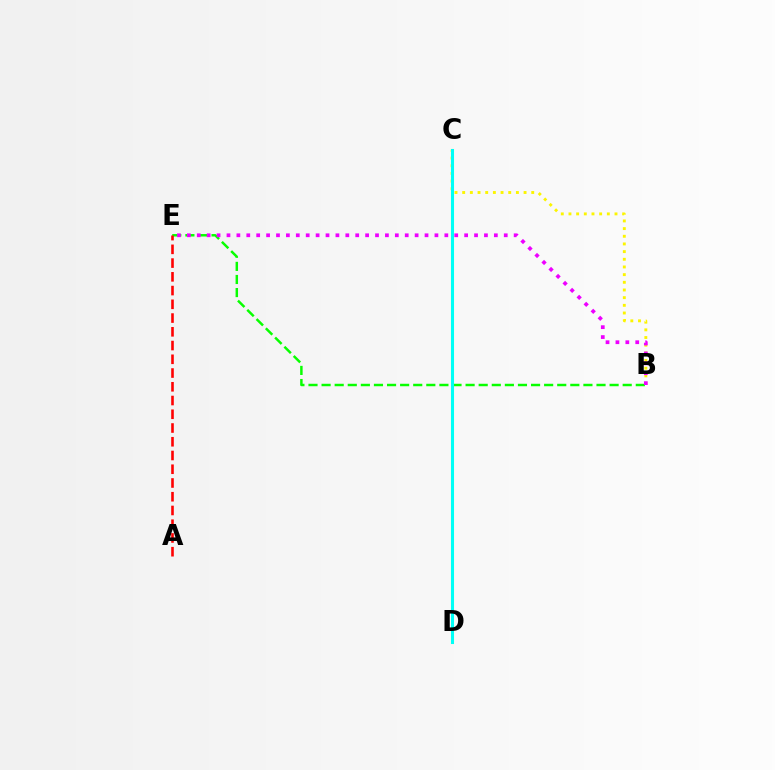{('B', 'C'): [{'color': '#fcf500', 'line_style': 'dotted', 'thickness': 2.08}], ('B', 'E'): [{'color': '#08ff00', 'line_style': 'dashed', 'thickness': 1.78}, {'color': '#ee00ff', 'line_style': 'dotted', 'thickness': 2.69}], ('C', 'D'): [{'color': '#0010ff', 'line_style': 'dotted', 'thickness': 2.12}, {'color': '#00fff6', 'line_style': 'solid', 'thickness': 2.21}], ('A', 'E'): [{'color': '#ff0000', 'line_style': 'dashed', 'thickness': 1.87}]}